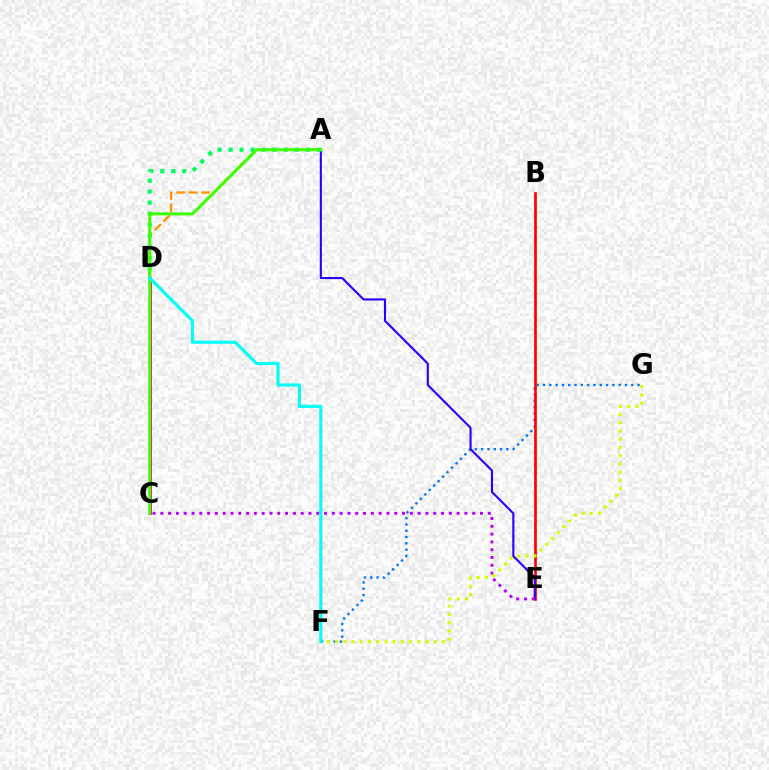{('F', 'G'): [{'color': '#0074ff', 'line_style': 'dotted', 'thickness': 1.71}, {'color': '#d1ff00', 'line_style': 'dotted', 'thickness': 2.24}], ('B', 'E'): [{'color': '#ff0000', 'line_style': 'solid', 'thickness': 1.95}], ('A', 'E'): [{'color': '#2500ff', 'line_style': 'solid', 'thickness': 1.52}], ('A', 'D'): [{'color': '#ff9400', 'line_style': 'dashed', 'thickness': 1.69}, {'color': '#00ff5c', 'line_style': 'dotted', 'thickness': 2.99}], ('C', 'D'): [{'color': '#ff00ac', 'line_style': 'solid', 'thickness': 2.14}], ('C', 'E'): [{'color': '#b900ff', 'line_style': 'dotted', 'thickness': 2.12}], ('A', 'C'): [{'color': '#3dff00', 'line_style': 'solid', 'thickness': 2.17}], ('D', 'F'): [{'color': '#00fff6', 'line_style': 'solid', 'thickness': 2.28}]}